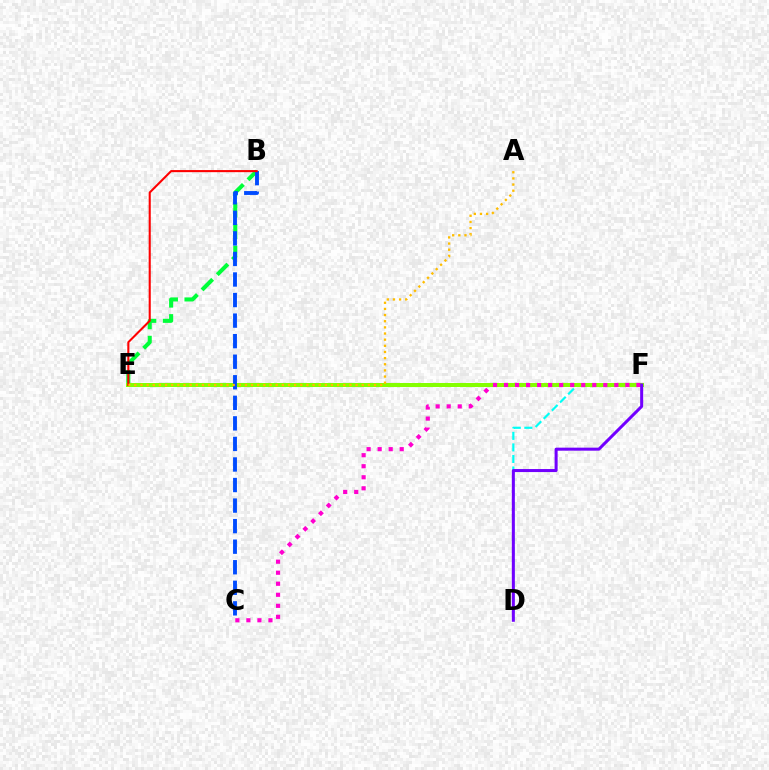{('D', 'F'): [{'color': '#00fff6', 'line_style': 'dashed', 'thickness': 1.57}, {'color': '#7200ff', 'line_style': 'solid', 'thickness': 2.18}], ('B', 'E'): [{'color': '#00ff39', 'line_style': 'dashed', 'thickness': 2.92}, {'color': '#ff0000', 'line_style': 'solid', 'thickness': 1.5}], ('E', 'F'): [{'color': '#84ff00', 'line_style': 'solid', 'thickness': 2.89}], ('B', 'C'): [{'color': '#004bff', 'line_style': 'dashed', 'thickness': 2.79}], ('C', 'F'): [{'color': '#ff00cf', 'line_style': 'dotted', 'thickness': 3.0}], ('A', 'E'): [{'color': '#ffbd00', 'line_style': 'dotted', 'thickness': 1.67}]}